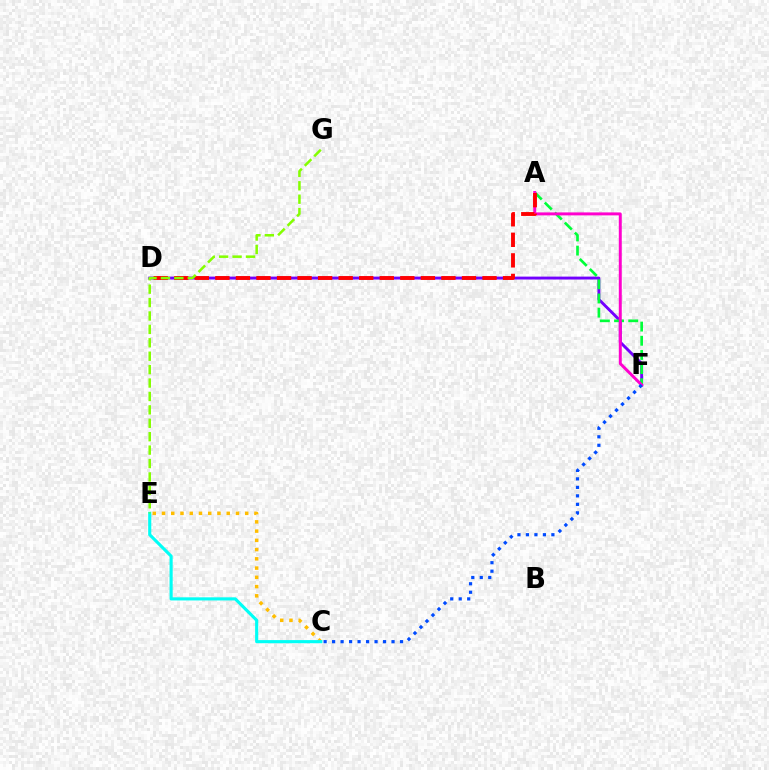{('D', 'F'): [{'color': '#7200ff', 'line_style': 'solid', 'thickness': 2.09}], ('A', 'F'): [{'color': '#00ff39', 'line_style': 'dashed', 'thickness': 1.93}, {'color': '#ff00cf', 'line_style': 'solid', 'thickness': 2.14}], ('A', 'D'): [{'color': '#ff0000', 'line_style': 'dashed', 'thickness': 2.79}], ('C', 'E'): [{'color': '#ffbd00', 'line_style': 'dotted', 'thickness': 2.51}, {'color': '#00fff6', 'line_style': 'solid', 'thickness': 2.25}], ('C', 'F'): [{'color': '#004bff', 'line_style': 'dotted', 'thickness': 2.31}], ('E', 'G'): [{'color': '#84ff00', 'line_style': 'dashed', 'thickness': 1.82}]}